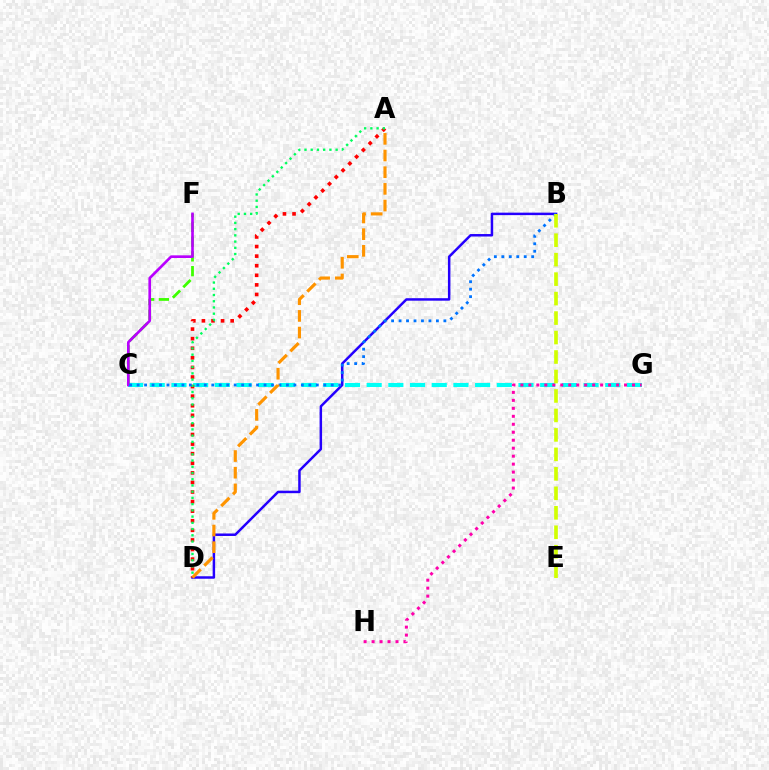{('B', 'D'): [{'color': '#2500ff', 'line_style': 'solid', 'thickness': 1.79}], ('C', 'G'): [{'color': '#00fff6', 'line_style': 'dashed', 'thickness': 2.95}], ('A', 'D'): [{'color': '#ff0000', 'line_style': 'dotted', 'thickness': 2.6}, {'color': '#00ff5c', 'line_style': 'dotted', 'thickness': 1.69}, {'color': '#ff9400', 'line_style': 'dashed', 'thickness': 2.26}], ('C', 'F'): [{'color': '#3dff00', 'line_style': 'dashed', 'thickness': 2.01}, {'color': '#b900ff', 'line_style': 'solid', 'thickness': 1.91}], ('G', 'H'): [{'color': '#ff00ac', 'line_style': 'dotted', 'thickness': 2.17}], ('B', 'C'): [{'color': '#0074ff', 'line_style': 'dotted', 'thickness': 2.03}], ('B', 'E'): [{'color': '#d1ff00', 'line_style': 'dashed', 'thickness': 2.65}]}